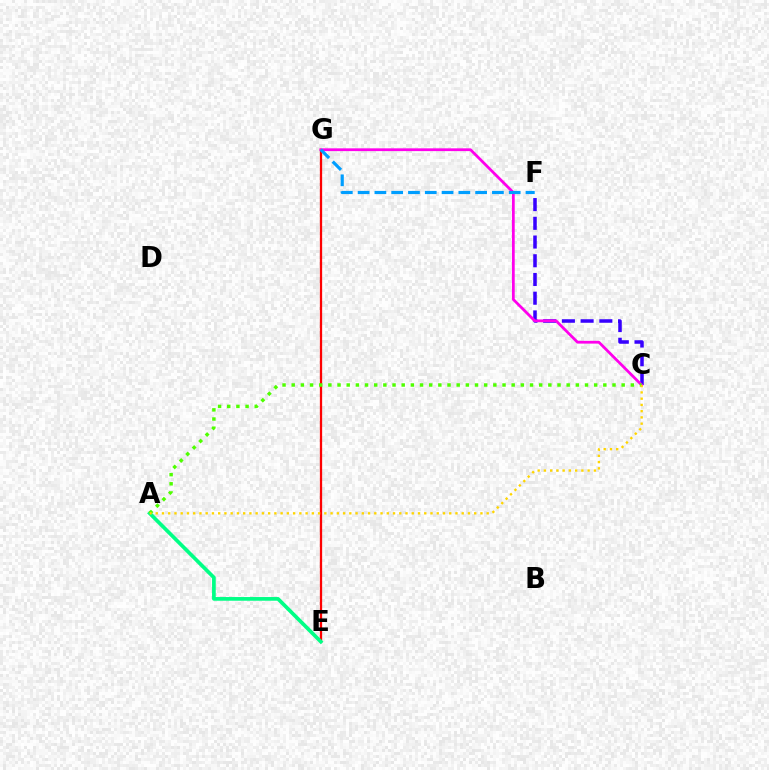{('C', 'F'): [{'color': '#3700ff', 'line_style': 'dashed', 'thickness': 2.54}], ('E', 'G'): [{'color': '#ff0000', 'line_style': 'solid', 'thickness': 1.64}], ('A', 'E'): [{'color': '#00ff86', 'line_style': 'solid', 'thickness': 2.66}], ('C', 'G'): [{'color': '#ff00ed', 'line_style': 'solid', 'thickness': 2.0}], ('A', 'C'): [{'color': '#4fff00', 'line_style': 'dotted', 'thickness': 2.49}, {'color': '#ffd500', 'line_style': 'dotted', 'thickness': 1.7}], ('F', 'G'): [{'color': '#009eff', 'line_style': 'dashed', 'thickness': 2.28}]}